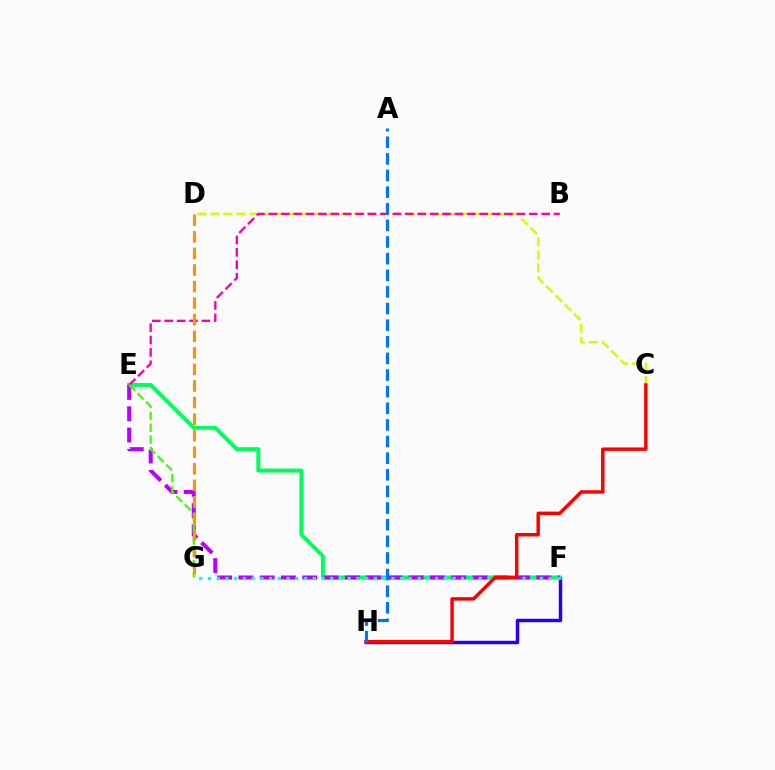{('C', 'D'): [{'color': '#d1ff00', 'line_style': 'dashed', 'thickness': 1.77}], ('F', 'H'): [{'color': '#2500ff', 'line_style': 'solid', 'thickness': 2.48}], ('E', 'F'): [{'color': '#00ff5c', 'line_style': 'solid', 'thickness': 2.85}, {'color': '#b900ff', 'line_style': 'dashed', 'thickness': 2.89}], ('B', 'E'): [{'color': '#ff00ac', 'line_style': 'dashed', 'thickness': 1.68}], ('F', 'G'): [{'color': '#00fff6', 'line_style': 'dotted', 'thickness': 2.37}], ('E', 'G'): [{'color': '#3dff00', 'line_style': 'dashed', 'thickness': 1.61}], ('D', 'G'): [{'color': '#ff9400', 'line_style': 'dashed', 'thickness': 2.25}], ('C', 'H'): [{'color': '#ff0000', 'line_style': 'solid', 'thickness': 2.48}], ('A', 'H'): [{'color': '#0074ff', 'line_style': 'dashed', 'thickness': 2.26}]}